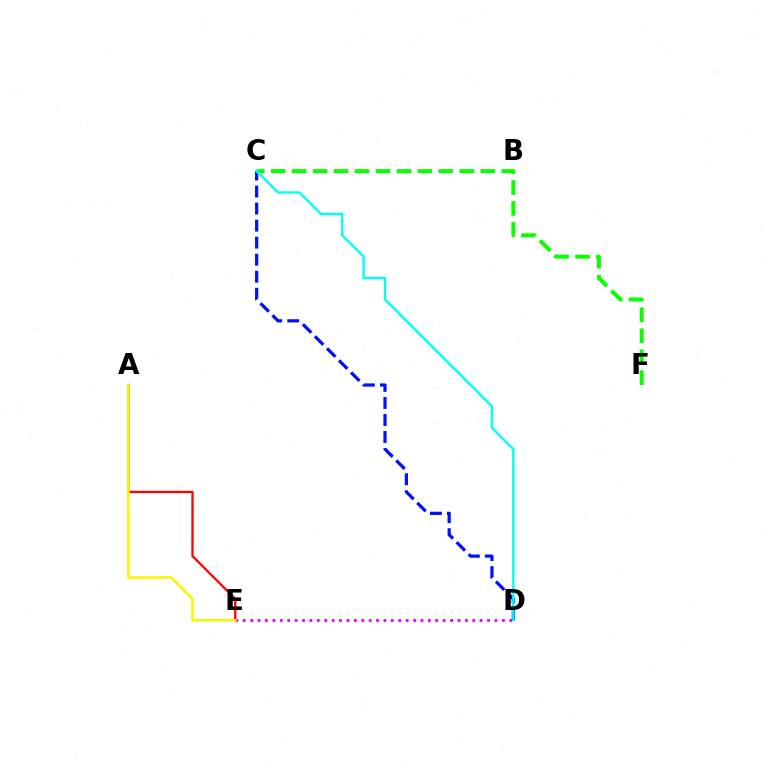{('A', 'E'): [{'color': '#ff0000', 'line_style': 'solid', 'thickness': 1.64}, {'color': '#fcf500', 'line_style': 'solid', 'thickness': 1.85}], ('D', 'E'): [{'color': '#ee00ff', 'line_style': 'dotted', 'thickness': 2.01}], ('C', 'D'): [{'color': '#0010ff', 'line_style': 'dashed', 'thickness': 2.31}, {'color': '#00fff6', 'line_style': 'solid', 'thickness': 1.72}], ('C', 'F'): [{'color': '#08ff00', 'line_style': 'dashed', 'thickness': 2.85}]}